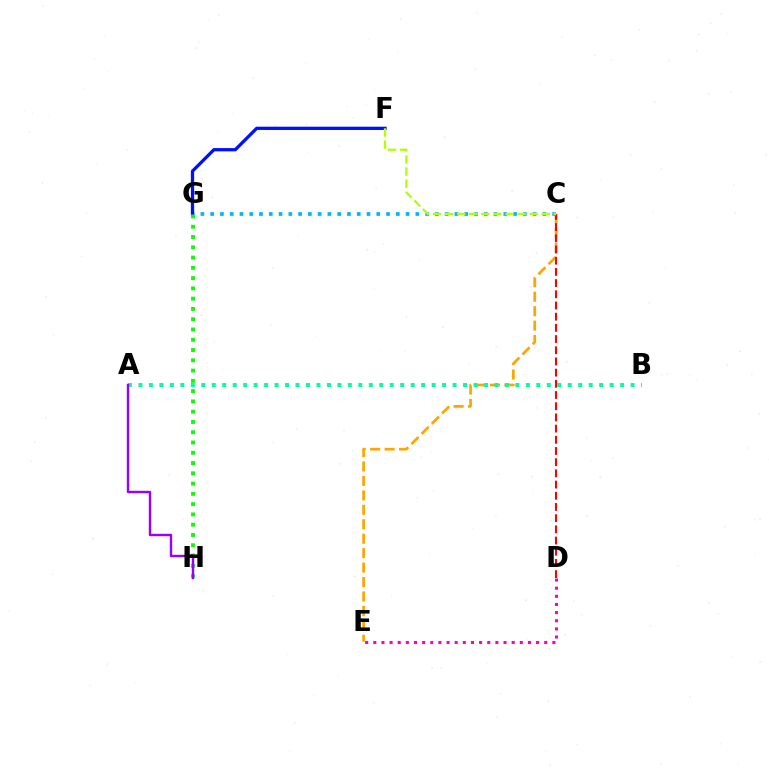{('C', 'E'): [{'color': '#ffa500', 'line_style': 'dashed', 'thickness': 1.96}], ('C', 'D'): [{'color': '#ff0000', 'line_style': 'dashed', 'thickness': 1.52}], ('A', 'B'): [{'color': '#00ff9d', 'line_style': 'dotted', 'thickness': 2.84}], ('D', 'E'): [{'color': '#ff00bd', 'line_style': 'dotted', 'thickness': 2.21}], ('C', 'G'): [{'color': '#00b5ff', 'line_style': 'dotted', 'thickness': 2.65}], ('F', 'G'): [{'color': '#0010ff', 'line_style': 'solid', 'thickness': 2.35}], ('G', 'H'): [{'color': '#08ff00', 'line_style': 'dotted', 'thickness': 2.79}], ('C', 'F'): [{'color': '#b3ff00', 'line_style': 'dashed', 'thickness': 1.64}], ('A', 'H'): [{'color': '#9b00ff', 'line_style': 'solid', 'thickness': 1.74}]}